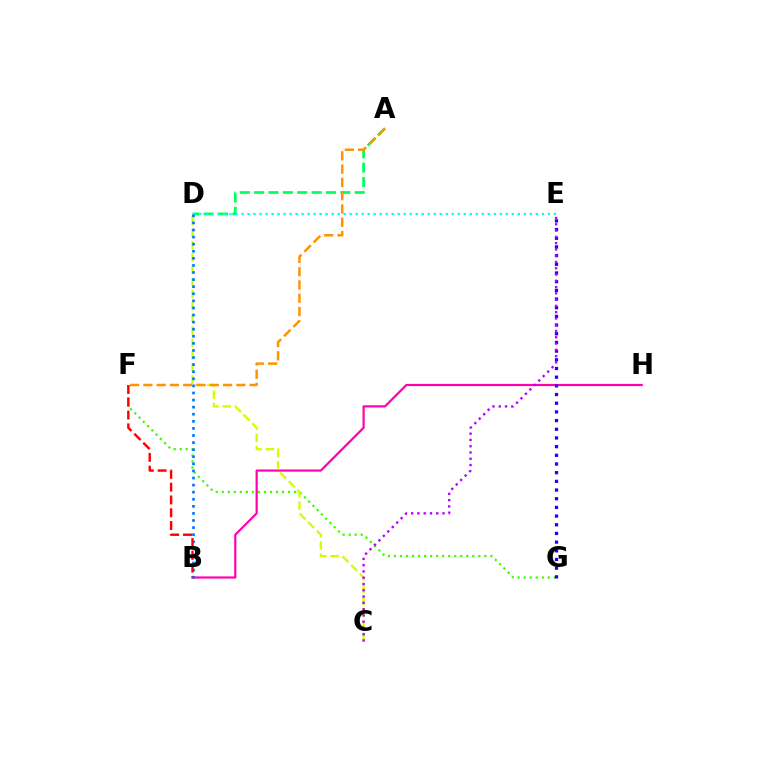{('A', 'D'): [{'color': '#00ff5c', 'line_style': 'dashed', 'thickness': 1.95}], ('F', 'G'): [{'color': '#3dff00', 'line_style': 'dotted', 'thickness': 1.64}], ('D', 'E'): [{'color': '#00fff6', 'line_style': 'dotted', 'thickness': 1.63}], ('B', 'H'): [{'color': '#ff00ac', 'line_style': 'solid', 'thickness': 1.58}], ('E', 'G'): [{'color': '#2500ff', 'line_style': 'dotted', 'thickness': 2.36}], ('C', 'D'): [{'color': '#d1ff00', 'line_style': 'dashed', 'thickness': 1.66}], ('B', 'D'): [{'color': '#0074ff', 'line_style': 'dotted', 'thickness': 1.93}], ('C', 'E'): [{'color': '#b900ff', 'line_style': 'dotted', 'thickness': 1.71}], ('A', 'F'): [{'color': '#ff9400', 'line_style': 'dashed', 'thickness': 1.8}], ('B', 'F'): [{'color': '#ff0000', 'line_style': 'dashed', 'thickness': 1.74}]}